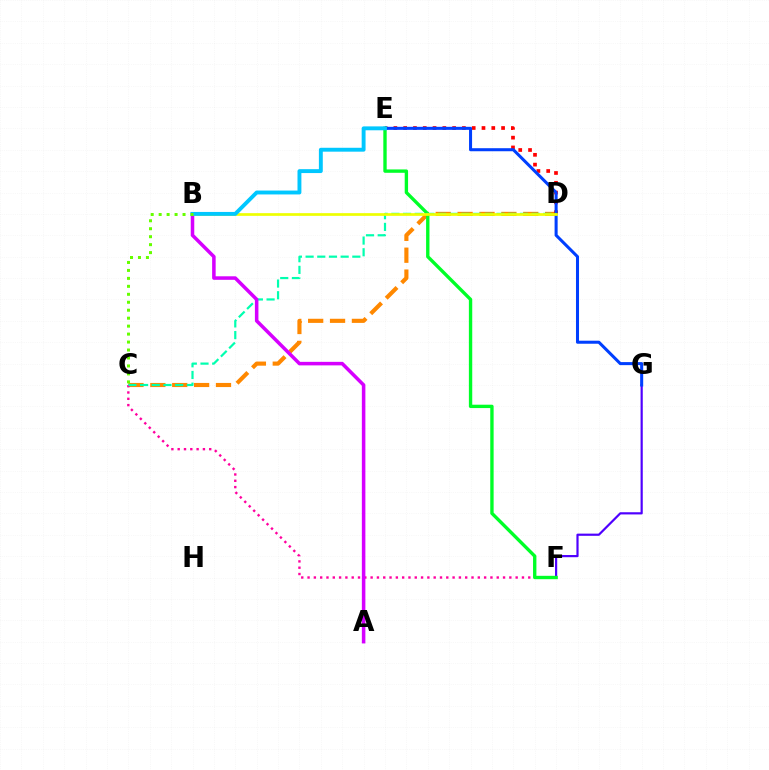{('F', 'G'): [{'color': '#4f00ff', 'line_style': 'solid', 'thickness': 1.58}], ('C', 'D'): [{'color': '#ff8800', 'line_style': 'dashed', 'thickness': 2.97}, {'color': '#00ffaf', 'line_style': 'dashed', 'thickness': 1.59}], ('C', 'F'): [{'color': '#ff00a0', 'line_style': 'dotted', 'thickness': 1.71}], ('D', 'E'): [{'color': '#ff0000', 'line_style': 'dotted', 'thickness': 2.66}], ('E', 'F'): [{'color': '#00ff27', 'line_style': 'solid', 'thickness': 2.42}], ('E', 'G'): [{'color': '#003fff', 'line_style': 'solid', 'thickness': 2.19}], ('A', 'B'): [{'color': '#d600ff', 'line_style': 'solid', 'thickness': 2.54}], ('B', 'D'): [{'color': '#eeff00', 'line_style': 'solid', 'thickness': 1.94}], ('B', 'E'): [{'color': '#00c7ff', 'line_style': 'solid', 'thickness': 2.8}], ('B', 'C'): [{'color': '#66ff00', 'line_style': 'dotted', 'thickness': 2.16}]}